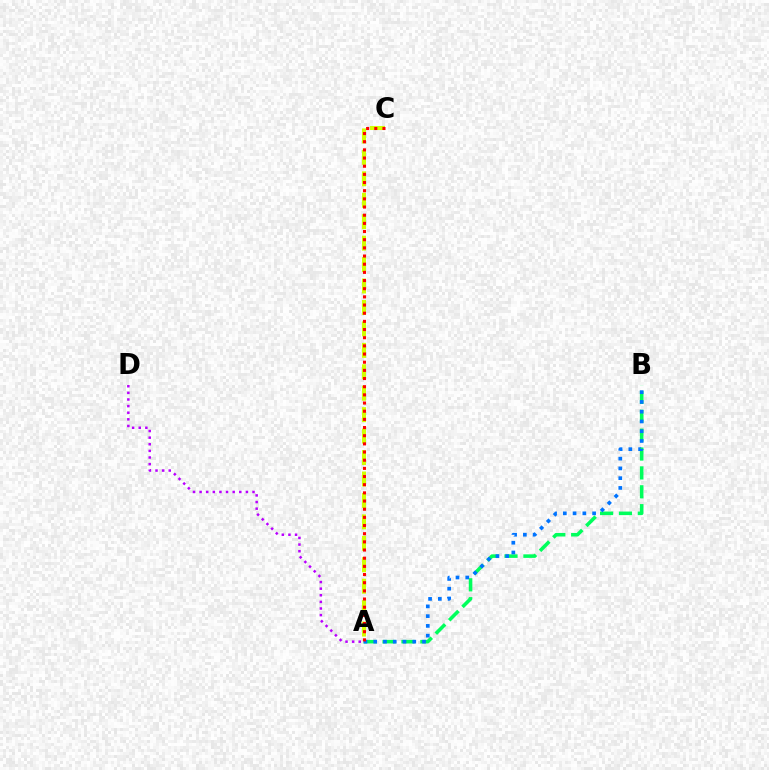{('A', 'D'): [{'color': '#b900ff', 'line_style': 'dotted', 'thickness': 1.8}], ('A', 'C'): [{'color': '#d1ff00', 'line_style': 'dashed', 'thickness': 2.91}, {'color': '#ff0000', 'line_style': 'dotted', 'thickness': 2.22}], ('A', 'B'): [{'color': '#00ff5c', 'line_style': 'dashed', 'thickness': 2.56}, {'color': '#0074ff', 'line_style': 'dotted', 'thickness': 2.65}]}